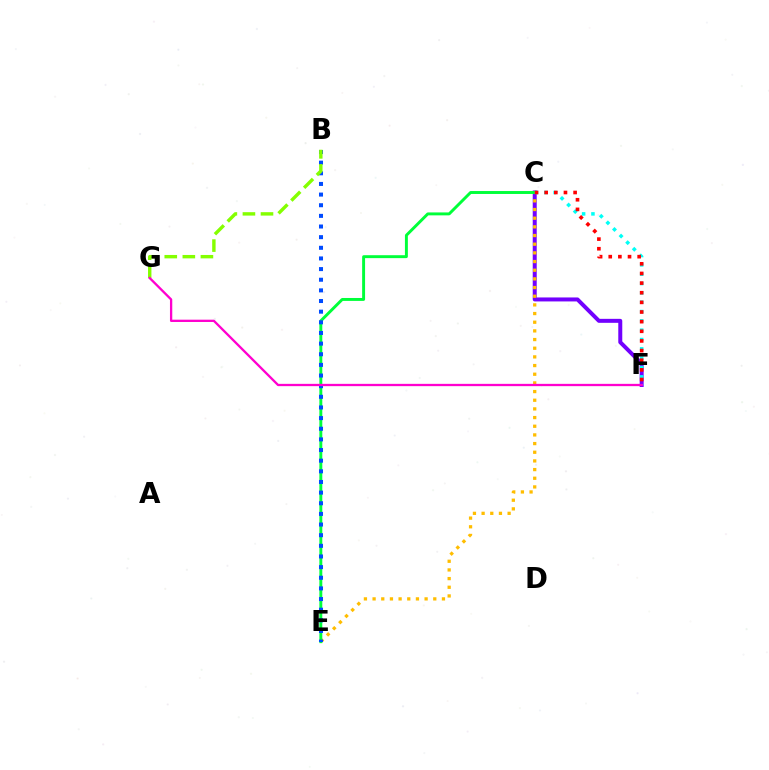{('C', 'F'): [{'color': '#7200ff', 'line_style': 'solid', 'thickness': 2.87}, {'color': '#00fff6', 'line_style': 'dotted', 'thickness': 2.54}, {'color': '#ff0000', 'line_style': 'dotted', 'thickness': 2.62}], ('C', 'E'): [{'color': '#ffbd00', 'line_style': 'dotted', 'thickness': 2.36}, {'color': '#00ff39', 'line_style': 'solid', 'thickness': 2.11}], ('B', 'E'): [{'color': '#004bff', 'line_style': 'dotted', 'thickness': 2.89}], ('B', 'G'): [{'color': '#84ff00', 'line_style': 'dashed', 'thickness': 2.45}], ('F', 'G'): [{'color': '#ff00cf', 'line_style': 'solid', 'thickness': 1.66}]}